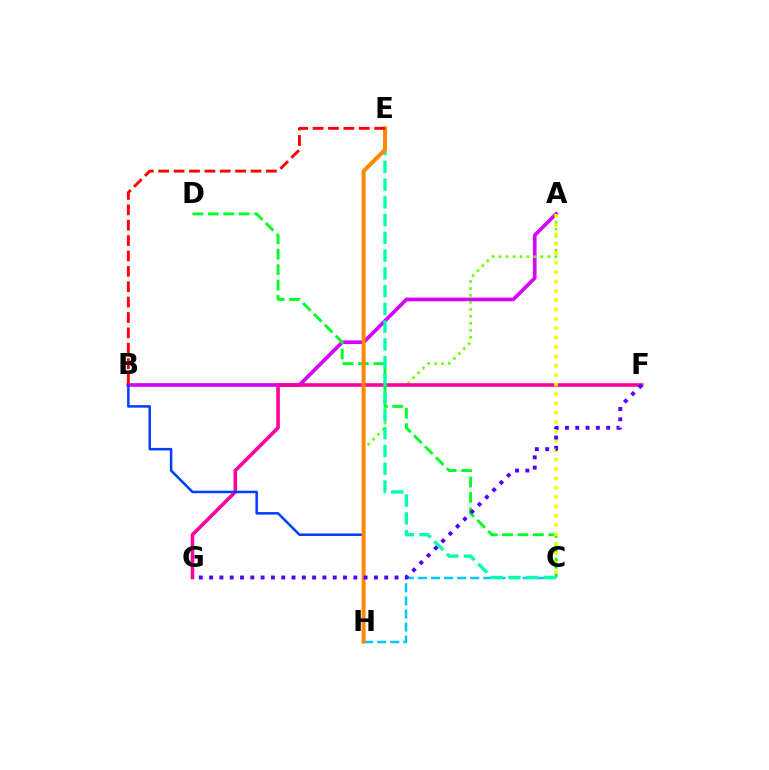{('A', 'B'): [{'color': '#d600ff', 'line_style': 'solid', 'thickness': 2.64}], ('A', 'H'): [{'color': '#66ff00', 'line_style': 'dotted', 'thickness': 1.89}], ('F', 'G'): [{'color': '#ff00a0', 'line_style': 'solid', 'thickness': 2.58}, {'color': '#4f00ff', 'line_style': 'dotted', 'thickness': 2.8}], ('C', 'D'): [{'color': '#00ff27', 'line_style': 'dashed', 'thickness': 2.1}], ('C', 'H'): [{'color': '#00c7ff', 'line_style': 'dashed', 'thickness': 1.78}], ('B', 'H'): [{'color': '#003fff', 'line_style': 'solid', 'thickness': 1.81}], ('C', 'E'): [{'color': '#00ffaf', 'line_style': 'dashed', 'thickness': 2.41}], ('A', 'C'): [{'color': '#eeff00', 'line_style': 'dotted', 'thickness': 2.55}], ('E', 'H'): [{'color': '#ff8800', 'line_style': 'solid', 'thickness': 2.85}], ('B', 'E'): [{'color': '#ff0000', 'line_style': 'dashed', 'thickness': 2.09}]}